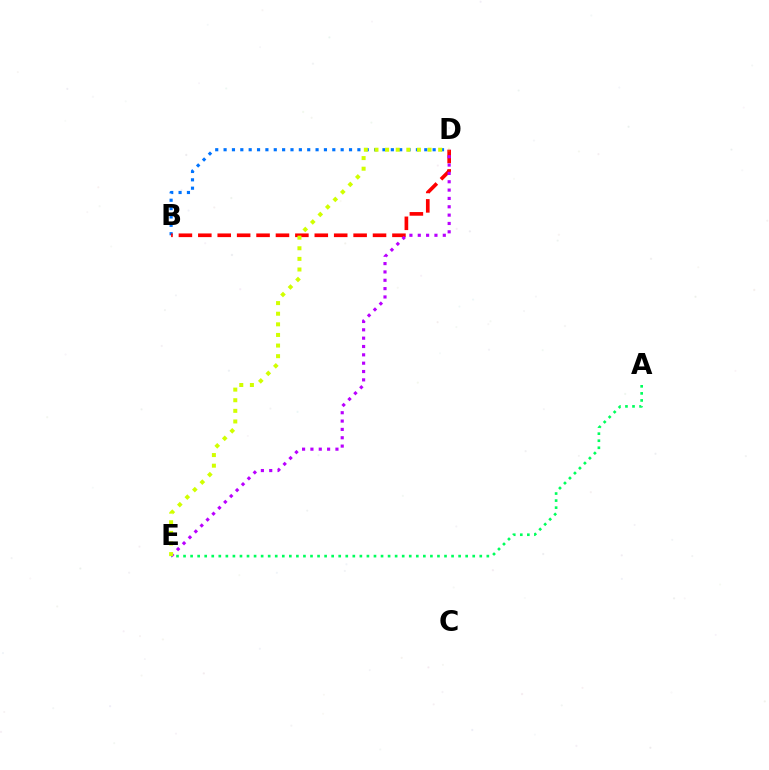{('A', 'E'): [{'color': '#00ff5c', 'line_style': 'dotted', 'thickness': 1.92}], ('B', 'D'): [{'color': '#0074ff', 'line_style': 'dotted', 'thickness': 2.27}, {'color': '#ff0000', 'line_style': 'dashed', 'thickness': 2.64}], ('D', 'E'): [{'color': '#b900ff', 'line_style': 'dotted', 'thickness': 2.27}, {'color': '#d1ff00', 'line_style': 'dotted', 'thickness': 2.88}]}